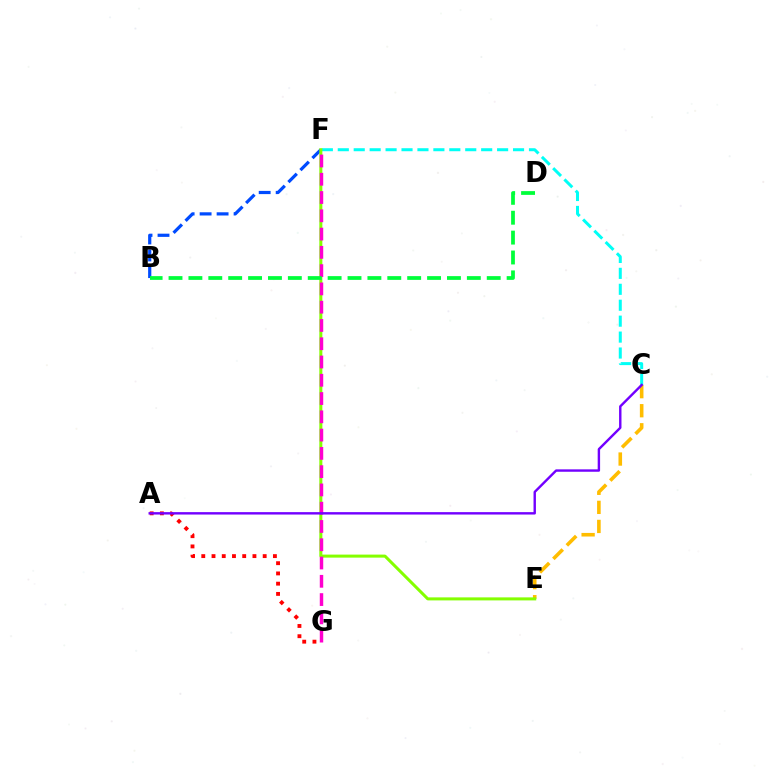{('C', 'E'): [{'color': '#ffbd00', 'line_style': 'dashed', 'thickness': 2.59}], ('C', 'F'): [{'color': '#00fff6', 'line_style': 'dashed', 'thickness': 2.16}], ('B', 'F'): [{'color': '#004bff', 'line_style': 'dashed', 'thickness': 2.31}], ('E', 'F'): [{'color': '#84ff00', 'line_style': 'solid', 'thickness': 2.18}], ('F', 'G'): [{'color': '#ff00cf', 'line_style': 'dashed', 'thickness': 2.48}], ('A', 'G'): [{'color': '#ff0000', 'line_style': 'dotted', 'thickness': 2.78}], ('B', 'D'): [{'color': '#00ff39', 'line_style': 'dashed', 'thickness': 2.7}], ('A', 'C'): [{'color': '#7200ff', 'line_style': 'solid', 'thickness': 1.73}]}